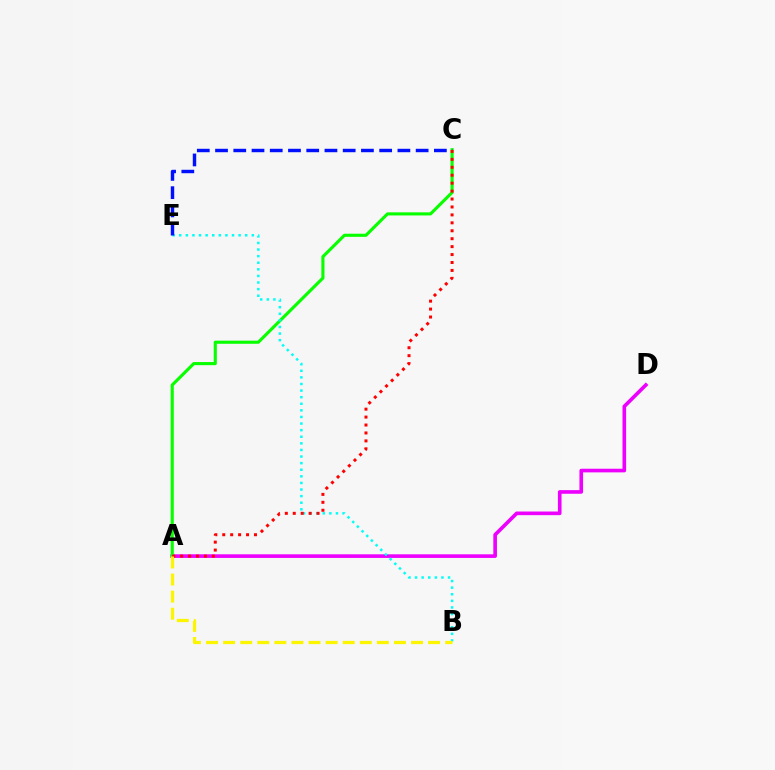{('A', 'D'): [{'color': '#ee00ff', 'line_style': 'solid', 'thickness': 2.62}], ('A', 'C'): [{'color': '#08ff00', 'line_style': 'solid', 'thickness': 2.24}, {'color': '#ff0000', 'line_style': 'dotted', 'thickness': 2.16}], ('B', 'E'): [{'color': '#00fff6', 'line_style': 'dotted', 'thickness': 1.79}], ('C', 'E'): [{'color': '#0010ff', 'line_style': 'dashed', 'thickness': 2.48}], ('A', 'B'): [{'color': '#fcf500', 'line_style': 'dashed', 'thickness': 2.32}]}